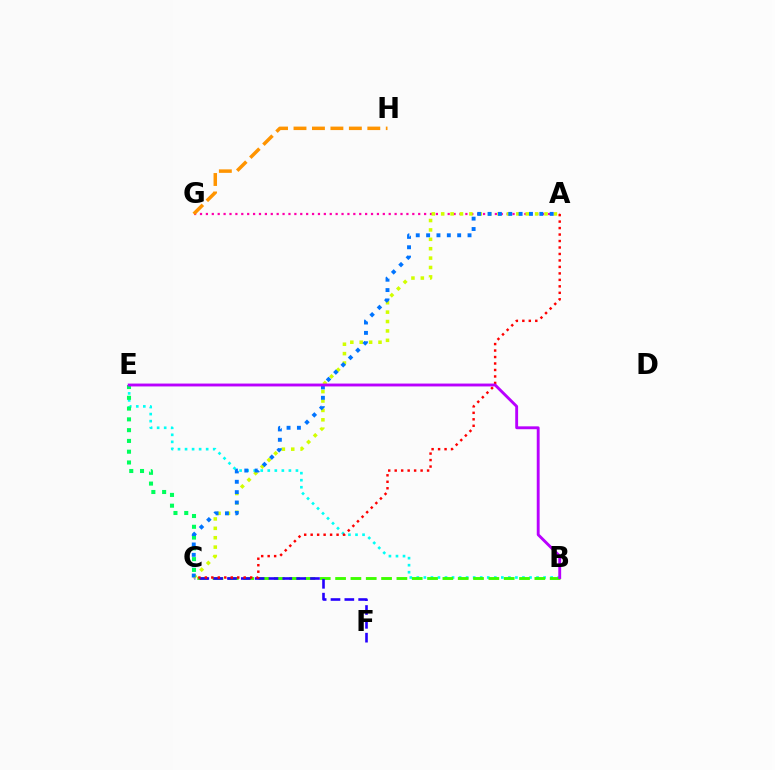{('B', 'E'): [{'color': '#00fff6', 'line_style': 'dotted', 'thickness': 1.91}, {'color': '#b900ff', 'line_style': 'solid', 'thickness': 2.07}], ('A', 'G'): [{'color': '#ff00ac', 'line_style': 'dotted', 'thickness': 1.6}], ('B', 'C'): [{'color': '#3dff00', 'line_style': 'dashed', 'thickness': 2.08}], ('C', 'F'): [{'color': '#2500ff', 'line_style': 'dashed', 'thickness': 1.88}], ('C', 'E'): [{'color': '#00ff5c', 'line_style': 'dotted', 'thickness': 2.93}], ('A', 'C'): [{'color': '#ff0000', 'line_style': 'dotted', 'thickness': 1.76}, {'color': '#d1ff00', 'line_style': 'dotted', 'thickness': 2.55}, {'color': '#0074ff', 'line_style': 'dotted', 'thickness': 2.81}], ('G', 'H'): [{'color': '#ff9400', 'line_style': 'dashed', 'thickness': 2.51}]}